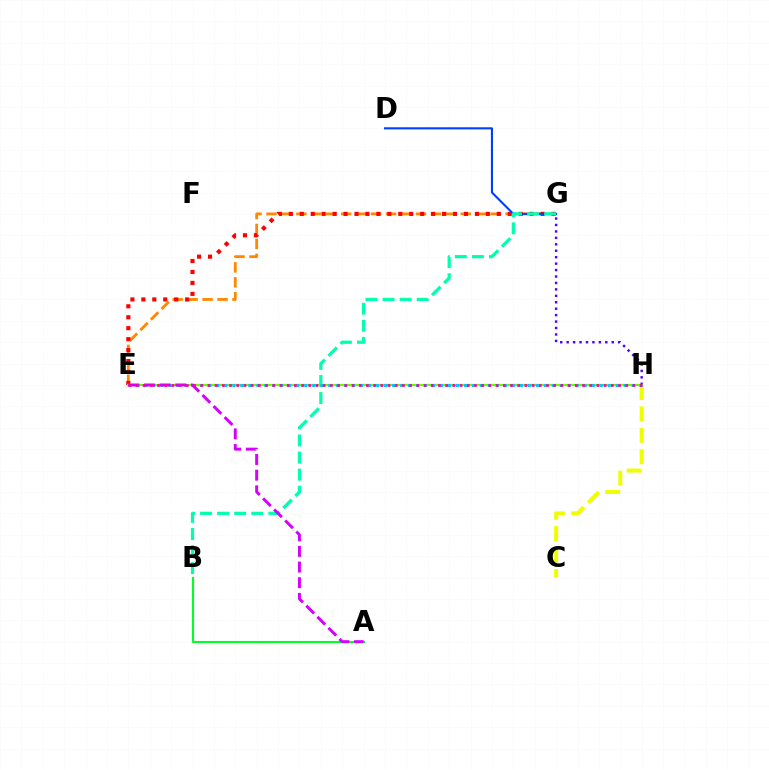{('E', 'G'): [{'color': '#ff8800', 'line_style': 'dashed', 'thickness': 2.03}, {'color': '#ff0000', 'line_style': 'dotted', 'thickness': 2.97}], ('C', 'H'): [{'color': '#eeff00', 'line_style': 'dashed', 'thickness': 2.91}], ('A', 'B'): [{'color': '#00ff27', 'line_style': 'solid', 'thickness': 1.52}], ('D', 'G'): [{'color': '#003fff', 'line_style': 'solid', 'thickness': 1.51}], ('G', 'H'): [{'color': '#4f00ff', 'line_style': 'dotted', 'thickness': 1.75}], ('B', 'G'): [{'color': '#00ffaf', 'line_style': 'dashed', 'thickness': 2.32}], ('E', 'H'): [{'color': '#66ff00', 'line_style': 'solid', 'thickness': 1.61}, {'color': '#00c7ff', 'line_style': 'dotted', 'thickness': 2.17}, {'color': '#ff00a0', 'line_style': 'dotted', 'thickness': 1.96}], ('A', 'E'): [{'color': '#d600ff', 'line_style': 'dashed', 'thickness': 2.13}]}